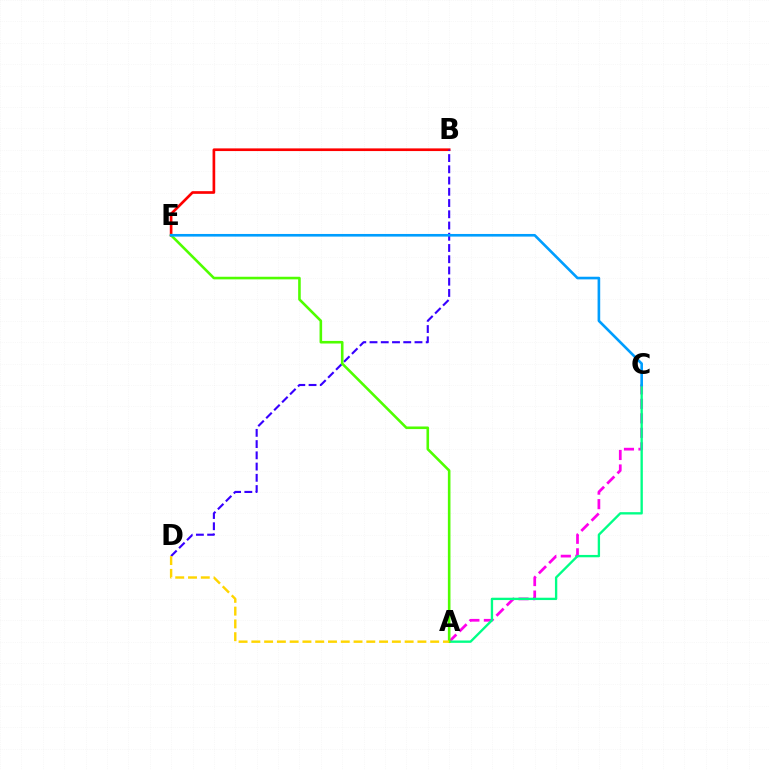{('A', 'C'): [{'color': '#ff00ed', 'line_style': 'dashed', 'thickness': 1.97}, {'color': '#00ff86', 'line_style': 'solid', 'thickness': 1.69}], ('B', 'E'): [{'color': '#ff0000', 'line_style': 'solid', 'thickness': 1.92}], ('B', 'D'): [{'color': '#3700ff', 'line_style': 'dashed', 'thickness': 1.53}], ('A', 'E'): [{'color': '#4fff00', 'line_style': 'solid', 'thickness': 1.87}], ('C', 'E'): [{'color': '#009eff', 'line_style': 'solid', 'thickness': 1.9}], ('A', 'D'): [{'color': '#ffd500', 'line_style': 'dashed', 'thickness': 1.74}]}